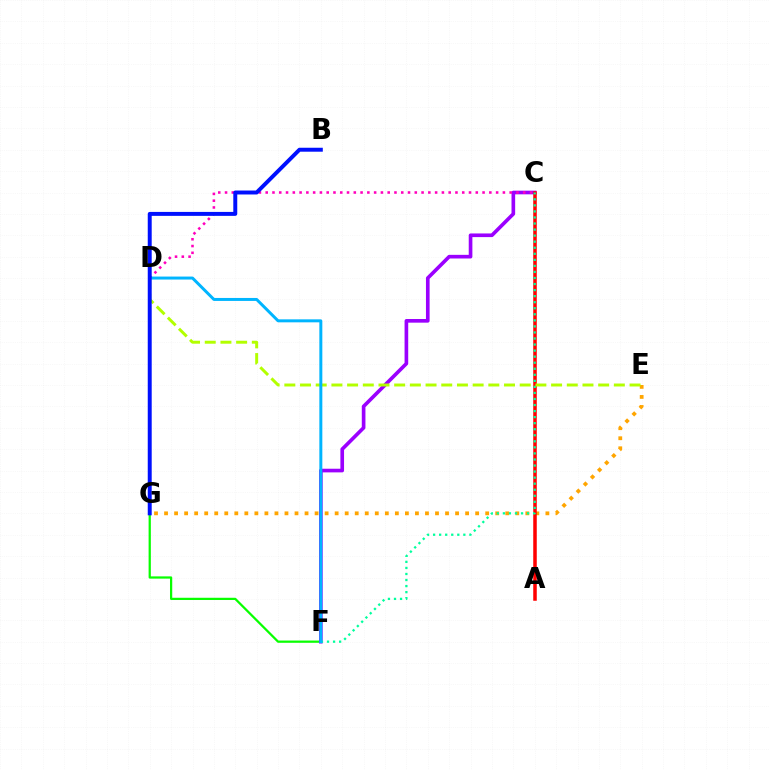{('F', 'G'): [{'color': '#08ff00', 'line_style': 'solid', 'thickness': 1.61}], ('E', 'G'): [{'color': '#ffa500', 'line_style': 'dotted', 'thickness': 2.73}], ('C', 'F'): [{'color': '#9b00ff', 'line_style': 'solid', 'thickness': 2.63}, {'color': '#00ff9d', 'line_style': 'dotted', 'thickness': 1.64}], ('A', 'C'): [{'color': '#ff0000', 'line_style': 'solid', 'thickness': 2.53}], ('C', 'D'): [{'color': '#ff00bd', 'line_style': 'dotted', 'thickness': 1.84}], ('D', 'E'): [{'color': '#b3ff00', 'line_style': 'dashed', 'thickness': 2.13}], ('D', 'F'): [{'color': '#00b5ff', 'line_style': 'solid', 'thickness': 2.14}], ('B', 'G'): [{'color': '#0010ff', 'line_style': 'solid', 'thickness': 2.85}]}